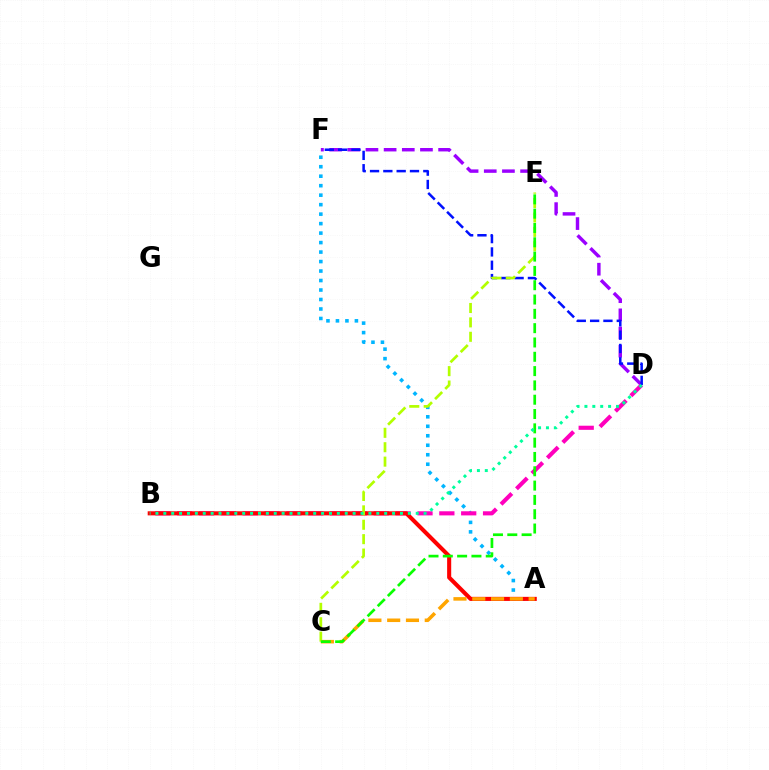{('D', 'F'): [{'color': '#9b00ff', 'line_style': 'dashed', 'thickness': 2.47}, {'color': '#0010ff', 'line_style': 'dashed', 'thickness': 1.81}], ('A', 'F'): [{'color': '#00b5ff', 'line_style': 'dotted', 'thickness': 2.58}], ('B', 'D'): [{'color': '#ff00bd', 'line_style': 'dashed', 'thickness': 2.97}, {'color': '#00ff9d', 'line_style': 'dotted', 'thickness': 2.14}], ('A', 'B'): [{'color': '#ff0000', 'line_style': 'solid', 'thickness': 2.94}], ('A', 'C'): [{'color': '#ffa500', 'line_style': 'dashed', 'thickness': 2.55}], ('C', 'E'): [{'color': '#b3ff00', 'line_style': 'dashed', 'thickness': 1.96}, {'color': '#08ff00', 'line_style': 'dashed', 'thickness': 1.94}]}